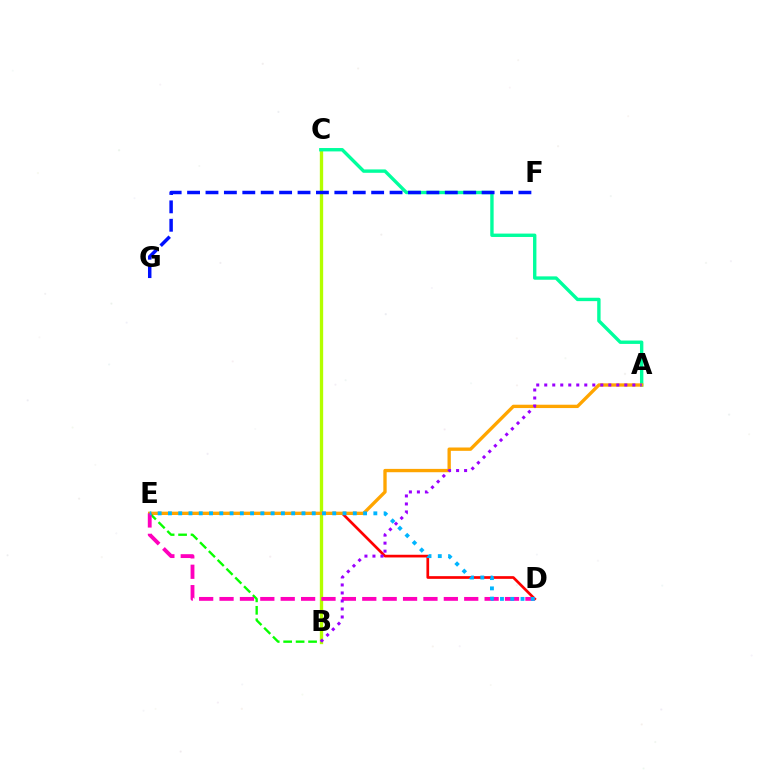{('D', 'E'): [{'color': '#ff0000', 'line_style': 'solid', 'thickness': 1.94}, {'color': '#ff00bd', 'line_style': 'dashed', 'thickness': 2.77}, {'color': '#00b5ff', 'line_style': 'dotted', 'thickness': 2.79}], ('B', 'C'): [{'color': '#b3ff00', 'line_style': 'solid', 'thickness': 2.4}], ('A', 'C'): [{'color': '#00ff9d', 'line_style': 'solid', 'thickness': 2.44}], ('A', 'E'): [{'color': '#ffa500', 'line_style': 'solid', 'thickness': 2.4}], ('B', 'E'): [{'color': '#08ff00', 'line_style': 'dashed', 'thickness': 1.69}], ('F', 'G'): [{'color': '#0010ff', 'line_style': 'dashed', 'thickness': 2.5}], ('A', 'B'): [{'color': '#9b00ff', 'line_style': 'dotted', 'thickness': 2.18}]}